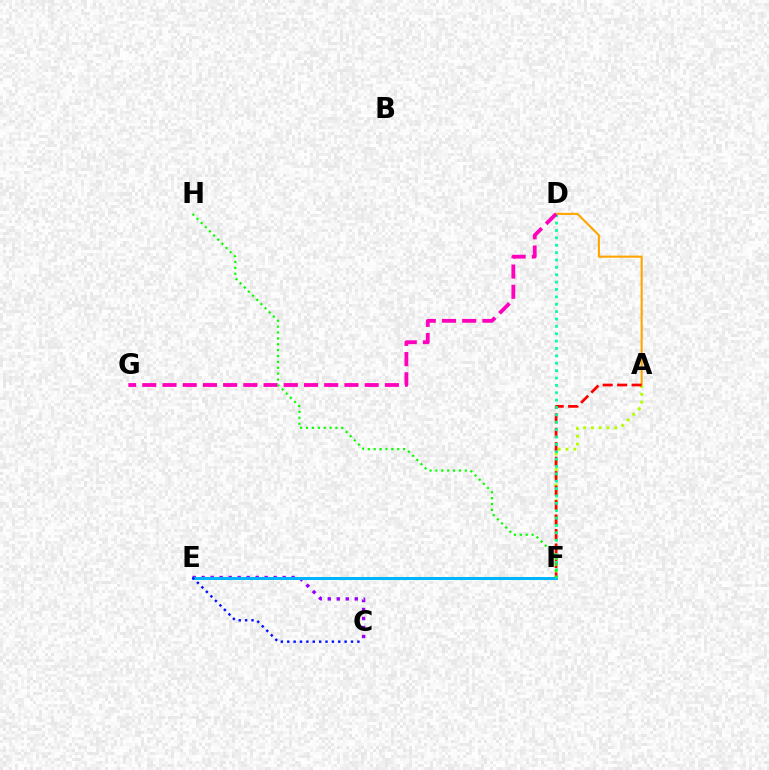{('C', 'E'): [{'color': '#9b00ff', 'line_style': 'dotted', 'thickness': 2.44}, {'color': '#0010ff', 'line_style': 'dotted', 'thickness': 1.73}], ('E', 'F'): [{'color': '#00b5ff', 'line_style': 'solid', 'thickness': 2.17}], ('A', 'D'): [{'color': '#ffa500', 'line_style': 'solid', 'thickness': 1.52}], ('A', 'F'): [{'color': '#b3ff00', 'line_style': 'dotted', 'thickness': 2.12}, {'color': '#ff0000', 'line_style': 'dashed', 'thickness': 1.97}], ('D', 'F'): [{'color': '#00ff9d', 'line_style': 'dotted', 'thickness': 2.0}], ('D', 'G'): [{'color': '#ff00bd', 'line_style': 'dashed', 'thickness': 2.75}], ('F', 'H'): [{'color': '#08ff00', 'line_style': 'dotted', 'thickness': 1.6}]}